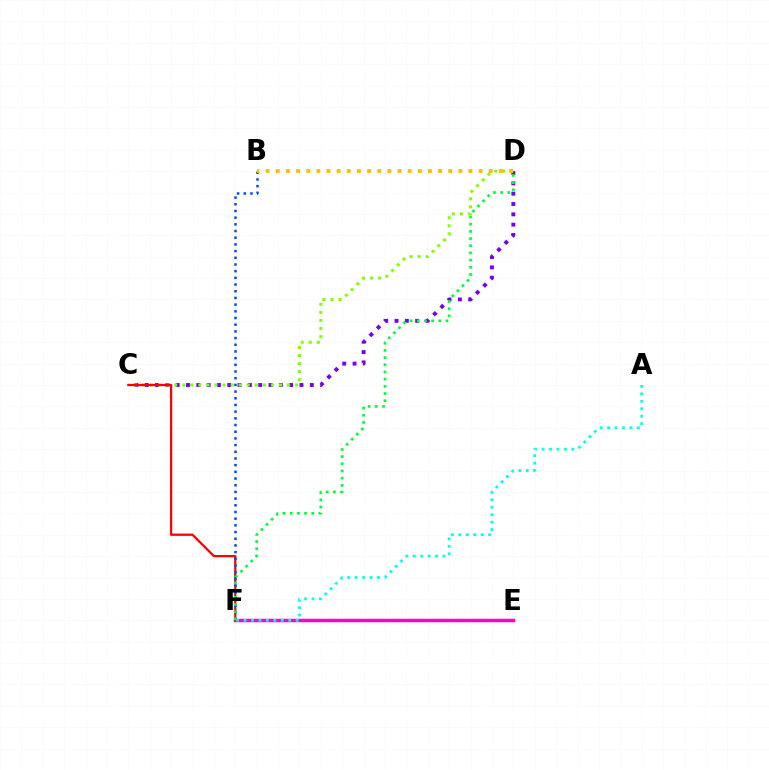{('C', 'D'): [{'color': '#7200ff', 'line_style': 'dotted', 'thickness': 2.8}, {'color': '#84ff00', 'line_style': 'dotted', 'thickness': 2.19}], ('E', 'F'): [{'color': '#ff00cf', 'line_style': 'solid', 'thickness': 2.5}], ('C', 'F'): [{'color': '#ff0000', 'line_style': 'solid', 'thickness': 1.63}], ('B', 'F'): [{'color': '#004bff', 'line_style': 'dotted', 'thickness': 1.82}], ('A', 'F'): [{'color': '#00fff6', 'line_style': 'dotted', 'thickness': 2.02}], ('D', 'F'): [{'color': '#00ff39', 'line_style': 'dotted', 'thickness': 1.95}], ('B', 'D'): [{'color': '#ffbd00', 'line_style': 'dotted', 'thickness': 2.76}]}